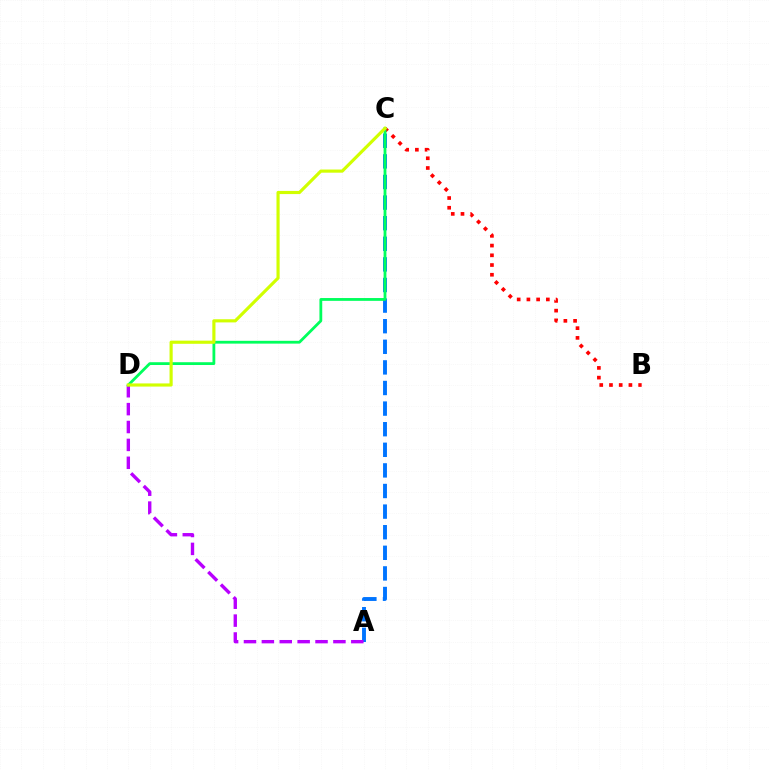{('B', 'C'): [{'color': '#ff0000', 'line_style': 'dotted', 'thickness': 2.64}], ('A', 'C'): [{'color': '#0074ff', 'line_style': 'dashed', 'thickness': 2.8}], ('A', 'D'): [{'color': '#b900ff', 'line_style': 'dashed', 'thickness': 2.43}], ('C', 'D'): [{'color': '#00ff5c', 'line_style': 'solid', 'thickness': 2.02}, {'color': '#d1ff00', 'line_style': 'solid', 'thickness': 2.27}]}